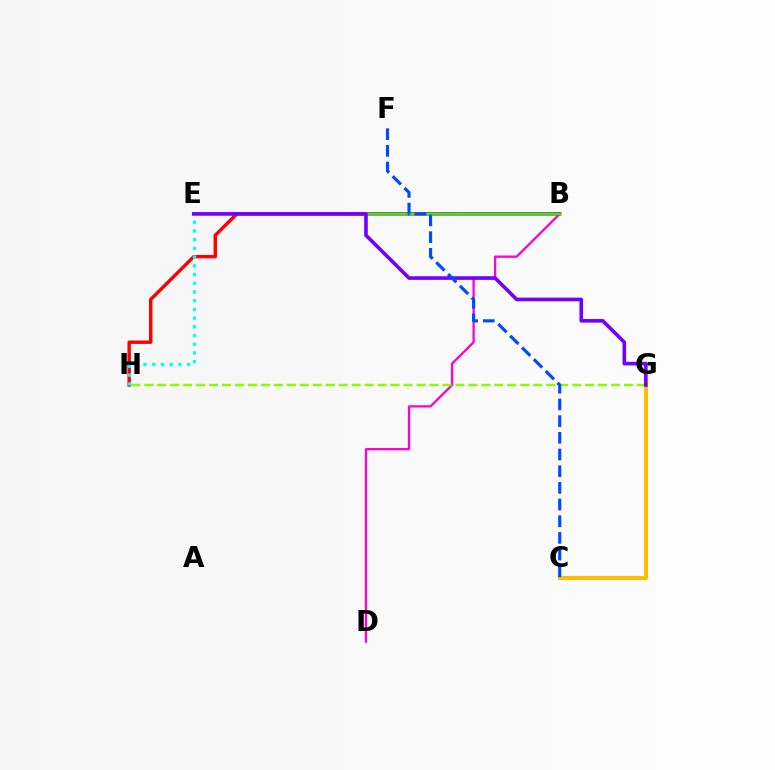{('B', 'D'): [{'color': '#ff00cf', 'line_style': 'solid', 'thickness': 1.64}], ('B', 'H'): [{'color': '#ff0000', 'line_style': 'solid', 'thickness': 2.45}], ('E', 'H'): [{'color': '#00fff6', 'line_style': 'dotted', 'thickness': 2.37}], ('G', 'H'): [{'color': '#84ff00', 'line_style': 'dashed', 'thickness': 1.76}], ('C', 'G'): [{'color': '#ffbd00', 'line_style': 'solid', 'thickness': 2.91}], ('B', 'E'): [{'color': '#00ff39', 'line_style': 'solid', 'thickness': 1.75}], ('E', 'G'): [{'color': '#7200ff', 'line_style': 'solid', 'thickness': 2.61}], ('C', 'F'): [{'color': '#004bff', 'line_style': 'dashed', 'thickness': 2.27}]}